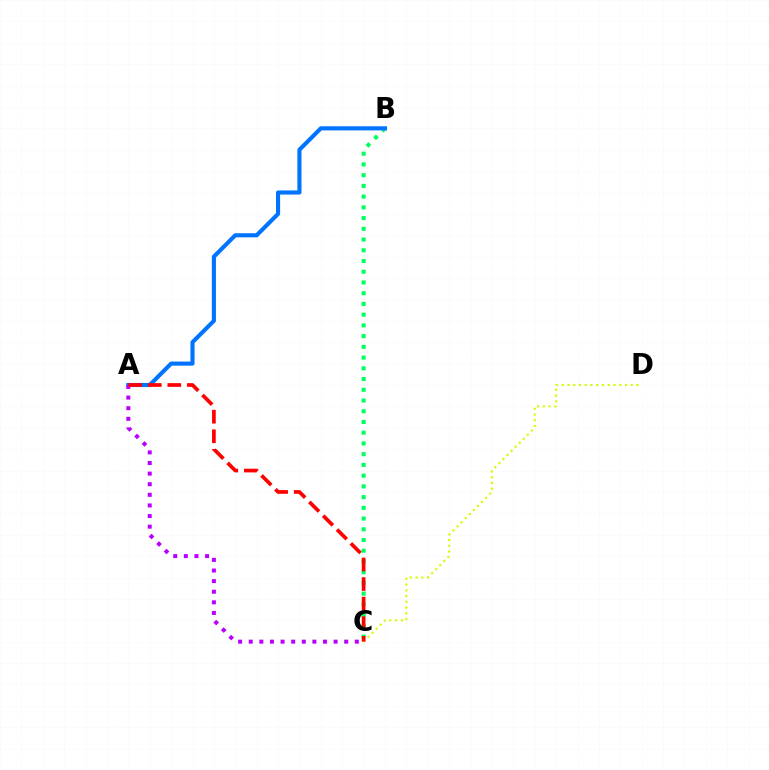{('B', 'C'): [{'color': '#00ff5c', 'line_style': 'dotted', 'thickness': 2.92}], ('A', 'B'): [{'color': '#0074ff', 'line_style': 'solid', 'thickness': 2.96}], ('C', 'D'): [{'color': '#d1ff00', 'line_style': 'dotted', 'thickness': 1.56}], ('A', 'C'): [{'color': '#b900ff', 'line_style': 'dotted', 'thickness': 2.88}, {'color': '#ff0000', 'line_style': 'dashed', 'thickness': 2.66}]}